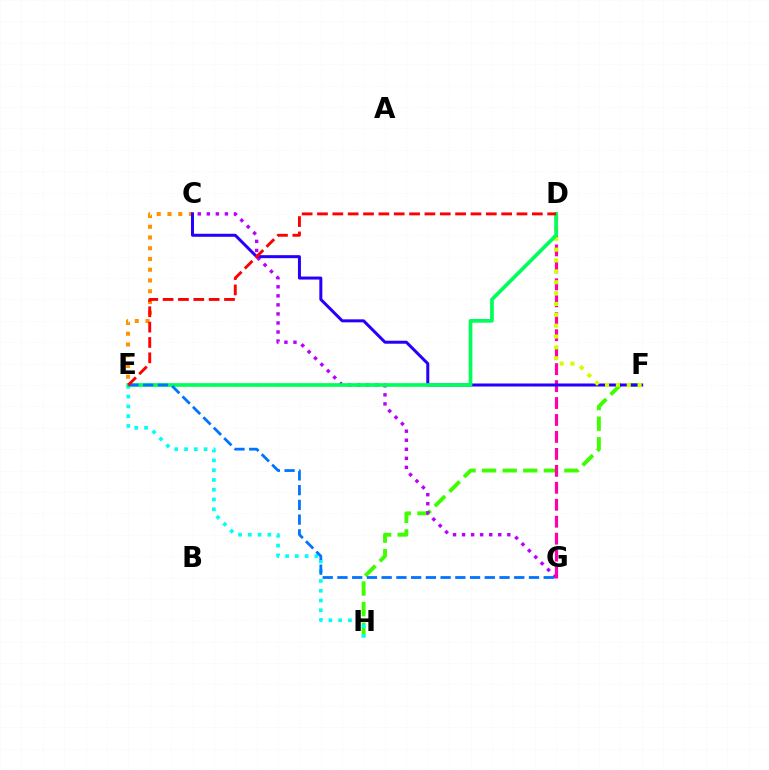{('C', 'E'): [{'color': '#ff9400', 'line_style': 'dotted', 'thickness': 2.92}], ('F', 'H'): [{'color': '#3dff00', 'line_style': 'dashed', 'thickness': 2.8}], ('C', 'G'): [{'color': '#b900ff', 'line_style': 'dotted', 'thickness': 2.46}], ('E', 'H'): [{'color': '#00fff6', 'line_style': 'dotted', 'thickness': 2.66}], ('D', 'G'): [{'color': '#ff00ac', 'line_style': 'dashed', 'thickness': 2.3}], ('C', 'F'): [{'color': '#2500ff', 'line_style': 'solid', 'thickness': 2.16}], ('D', 'F'): [{'color': '#d1ff00', 'line_style': 'dotted', 'thickness': 2.95}], ('D', 'E'): [{'color': '#00ff5c', 'line_style': 'solid', 'thickness': 2.66}, {'color': '#ff0000', 'line_style': 'dashed', 'thickness': 2.08}], ('E', 'G'): [{'color': '#0074ff', 'line_style': 'dashed', 'thickness': 2.0}]}